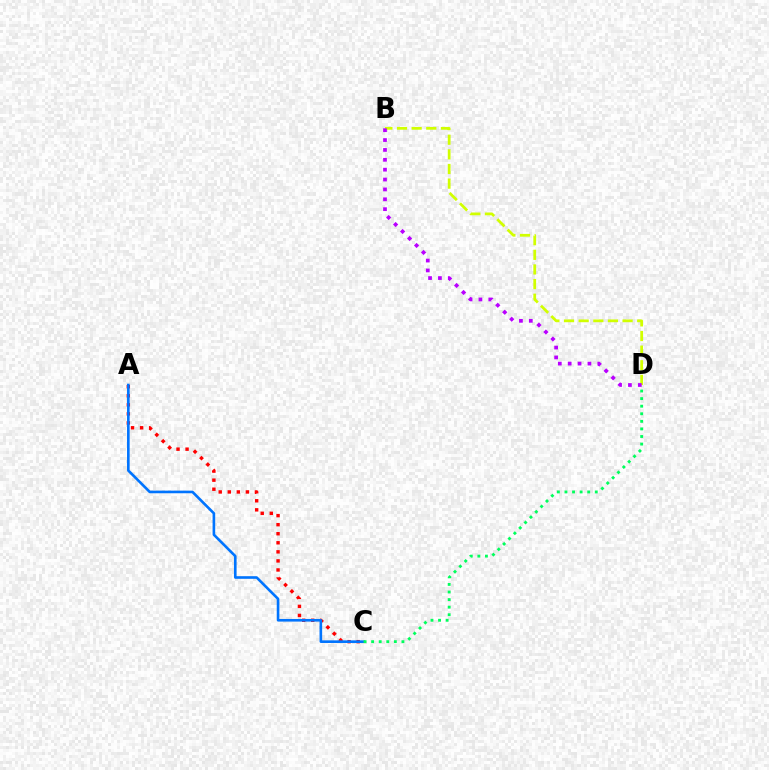{('B', 'D'): [{'color': '#d1ff00', 'line_style': 'dashed', 'thickness': 1.99}, {'color': '#b900ff', 'line_style': 'dotted', 'thickness': 2.68}], ('A', 'C'): [{'color': '#ff0000', 'line_style': 'dotted', 'thickness': 2.46}, {'color': '#0074ff', 'line_style': 'solid', 'thickness': 1.89}], ('C', 'D'): [{'color': '#00ff5c', 'line_style': 'dotted', 'thickness': 2.06}]}